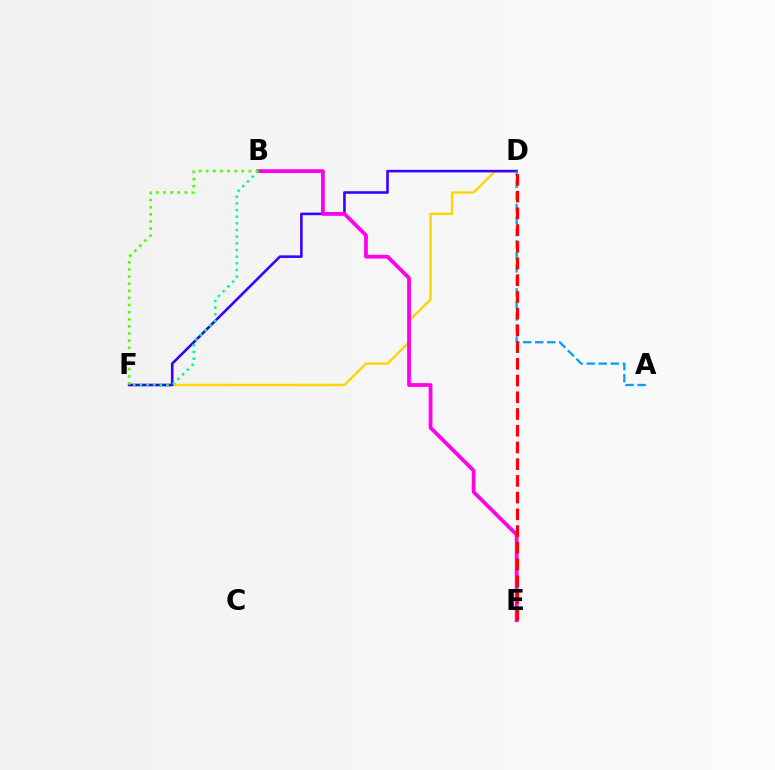{('D', 'F'): [{'color': '#ffd500', 'line_style': 'solid', 'thickness': 1.72}, {'color': '#3700ff', 'line_style': 'solid', 'thickness': 1.86}], ('B', 'E'): [{'color': '#ff00ed', 'line_style': 'solid', 'thickness': 2.71}], ('B', 'F'): [{'color': '#00ff86', 'line_style': 'dotted', 'thickness': 1.81}, {'color': '#4fff00', 'line_style': 'dotted', 'thickness': 1.93}], ('A', 'D'): [{'color': '#009eff', 'line_style': 'dashed', 'thickness': 1.64}], ('D', 'E'): [{'color': '#ff0000', 'line_style': 'dashed', 'thickness': 2.27}]}